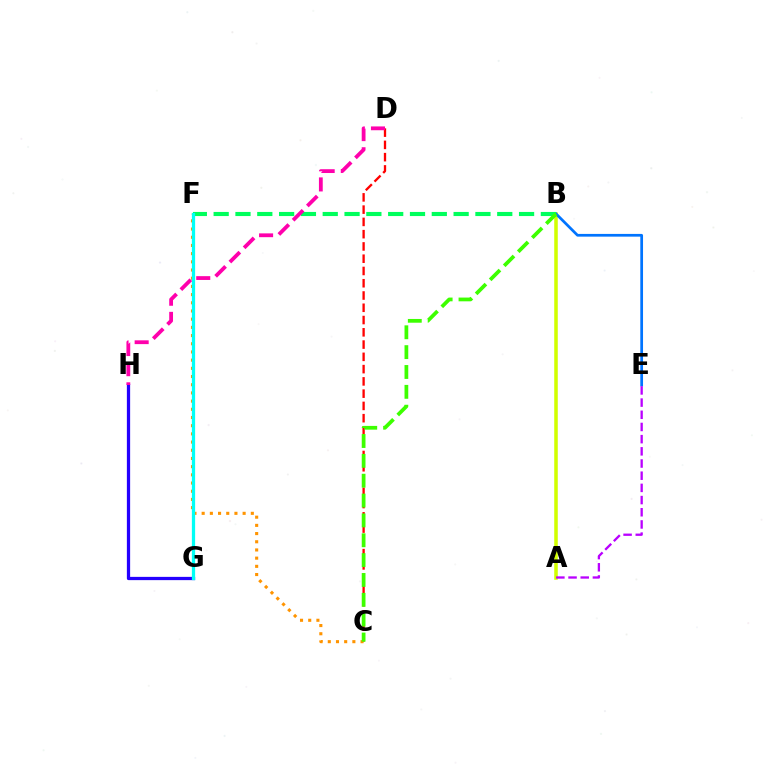{('G', 'H'): [{'color': '#2500ff', 'line_style': 'solid', 'thickness': 2.35}], ('A', 'B'): [{'color': '#d1ff00', 'line_style': 'solid', 'thickness': 2.55}], ('B', 'E'): [{'color': '#0074ff', 'line_style': 'solid', 'thickness': 1.96}], ('B', 'F'): [{'color': '#00ff5c', 'line_style': 'dashed', 'thickness': 2.96}], ('C', 'D'): [{'color': '#ff0000', 'line_style': 'dashed', 'thickness': 1.67}], ('A', 'E'): [{'color': '#b900ff', 'line_style': 'dashed', 'thickness': 1.66}], ('C', 'F'): [{'color': '#ff9400', 'line_style': 'dotted', 'thickness': 2.23}], ('F', 'G'): [{'color': '#00fff6', 'line_style': 'solid', 'thickness': 2.35}], ('D', 'H'): [{'color': '#ff00ac', 'line_style': 'dashed', 'thickness': 2.74}], ('B', 'C'): [{'color': '#3dff00', 'line_style': 'dashed', 'thickness': 2.7}]}